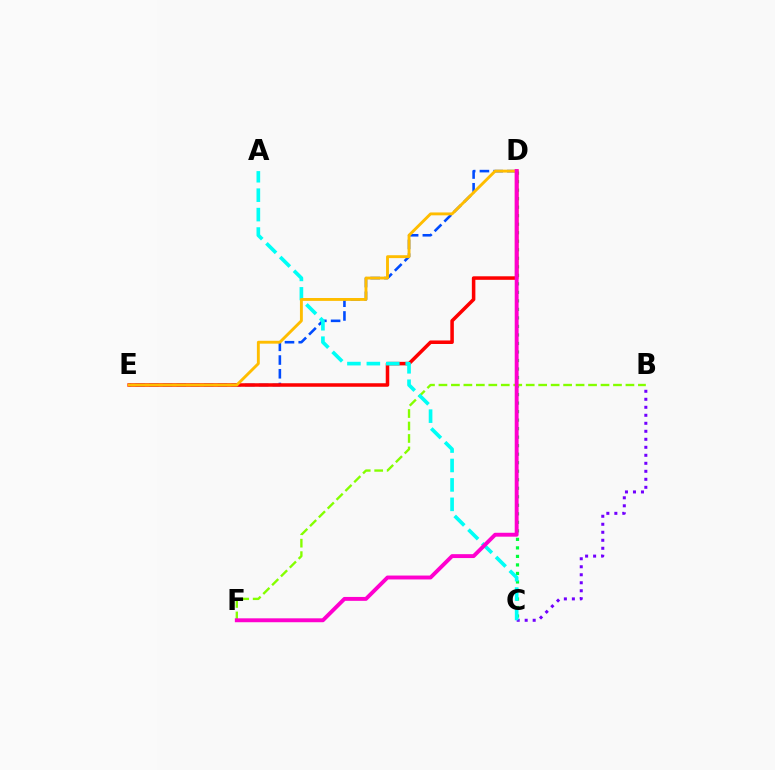{('B', 'C'): [{'color': '#7200ff', 'line_style': 'dotted', 'thickness': 2.17}], ('C', 'D'): [{'color': '#00ff39', 'line_style': 'dotted', 'thickness': 2.31}], ('D', 'E'): [{'color': '#004bff', 'line_style': 'dashed', 'thickness': 1.86}, {'color': '#ff0000', 'line_style': 'solid', 'thickness': 2.54}, {'color': '#ffbd00', 'line_style': 'solid', 'thickness': 2.08}], ('B', 'F'): [{'color': '#84ff00', 'line_style': 'dashed', 'thickness': 1.69}], ('A', 'C'): [{'color': '#00fff6', 'line_style': 'dashed', 'thickness': 2.64}], ('D', 'F'): [{'color': '#ff00cf', 'line_style': 'solid', 'thickness': 2.81}]}